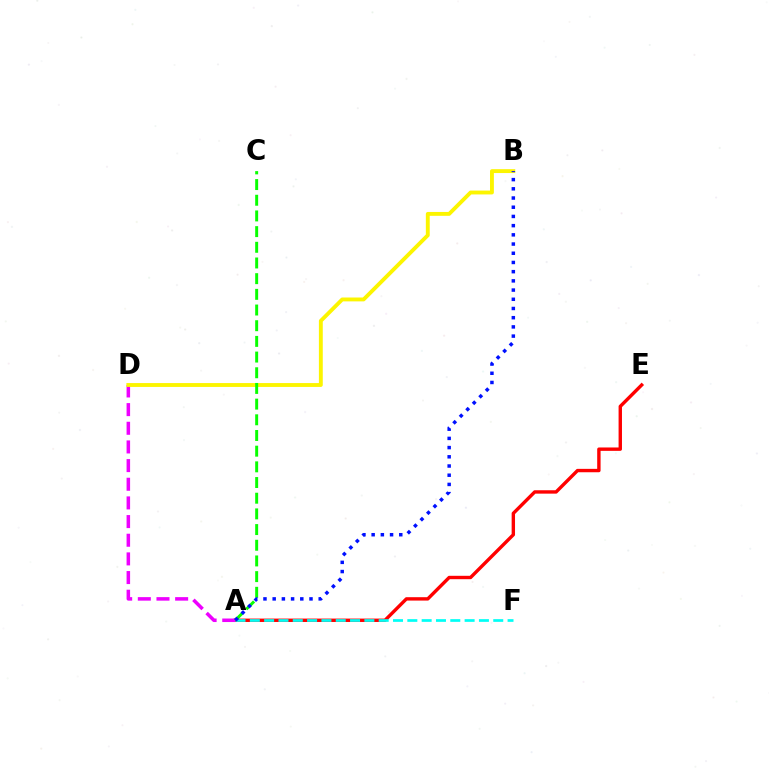{('A', 'E'): [{'color': '#ff0000', 'line_style': 'solid', 'thickness': 2.44}], ('A', 'F'): [{'color': '#00fff6', 'line_style': 'dashed', 'thickness': 1.95}], ('A', 'D'): [{'color': '#ee00ff', 'line_style': 'dashed', 'thickness': 2.53}], ('B', 'D'): [{'color': '#fcf500', 'line_style': 'solid', 'thickness': 2.79}], ('A', 'C'): [{'color': '#08ff00', 'line_style': 'dashed', 'thickness': 2.13}], ('A', 'B'): [{'color': '#0010ff', 'line_style': 'dotted', 'thickness': 2.5}]}